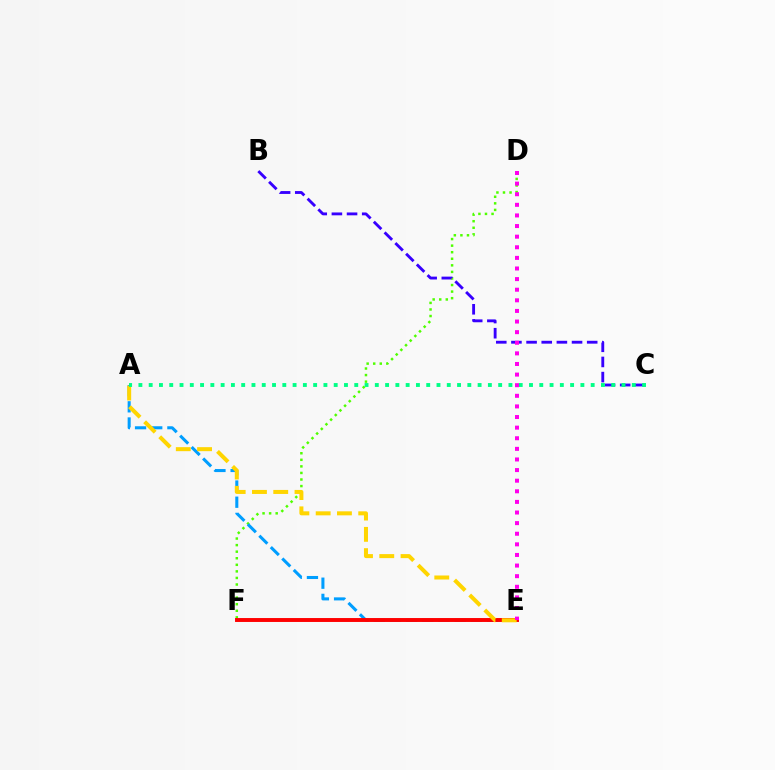{('D', 'F'): [{'color': '#4fff00', 'line_style': 'dotted', 'thickness': 1.78}], ('A', 'E'): [{'color': '#009eff', 'line_style': 'dashed', 'thickness': 2.2}, {'color': '#ffd500', 'line_style': 'dashed', 'thickness': 2.89}], ('E', 'F'): [{'color': '#ff0000', 'line_style': 'solid', 'thickness': 2.82}], ('B', 'C'): [{'color': '#3700ff', 'line_style': 'dashed', 'thickness': 2.06}], ('A', 'C'): [{'color': '#00ff86', 'line_style': 'dotted', 'thickness': 2.79}], ('D', 'E'): [{'color': '#ff00ed', 'line_style': 'dotted', 'thickness': 2.88}]}